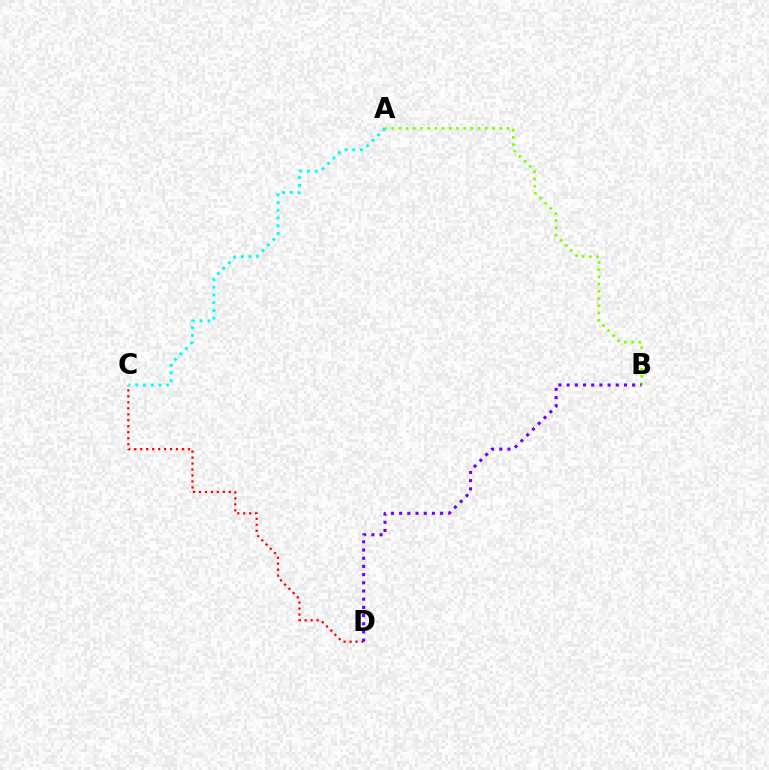{('A', 'B'): [{'color': '#84ff00', 'line_style': 'dotted', 'thickness': 1.96}], ('C', 'D'): [{'color': '#ff0000', 'line_style': 'dotted', 'thickness': 1.62}], ('B', 'D'): [{'color': '#7200ff', 'line_style': 'dotted', 'thickness': 2.23}], ('A', 'C'): [{'color': '#00fff6', 'line_style': 'dotted', 'thickness': 2.1}]}